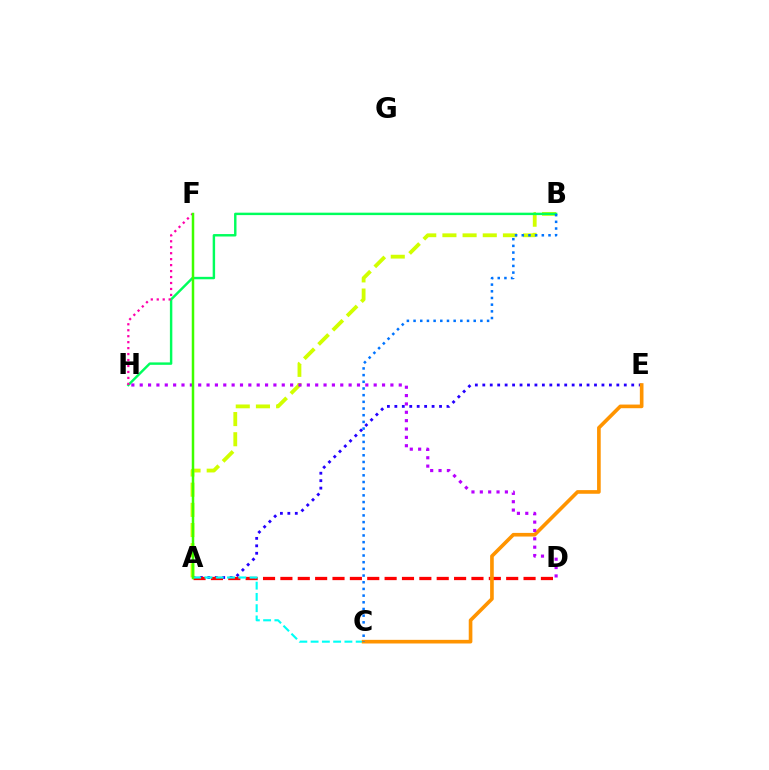{('A', 'E'): [{'color': '#2500ff', 'line_style': 'dotted', 'thickness': 2.02}], ('A', 'B'): [{'color': '#d1ff00', 'line_style': 'dashed', 'thickness': 2.74}], ('A', 'D'): [{'color': '#ff0000', 'line_style': 'dashed', 'thickness': 2.36}], ('A', 'C'): [{'color': '#00fff6', 'line_style': 'dashed', 'thickness': 1.53}], ('C', 'E'): [{'color': '#ff9400', 'line_style': 'solid', 'thickness': 2.62}], ('B', 'H'): [{'color': '#00ff5c', 'line_style': 'solid', 'thickness': 1.75}], ('D', 'H'): [{'color': '#b900ff', 'line_style': 'dotted', 'thickness': 2.27}], ('F', 'H'): [{'color': '#ff00ac', 'line_style': 'dotted', 'thickness': 1.62}], ('A', 'F'): [{'color': '#3dff00', 'line_style': 'solid', 'thickness': 1.8}], ('B', 'C'): [{'color': '#0074ff', 'line_style': 'dotted', 'thickness': 1.82}]}